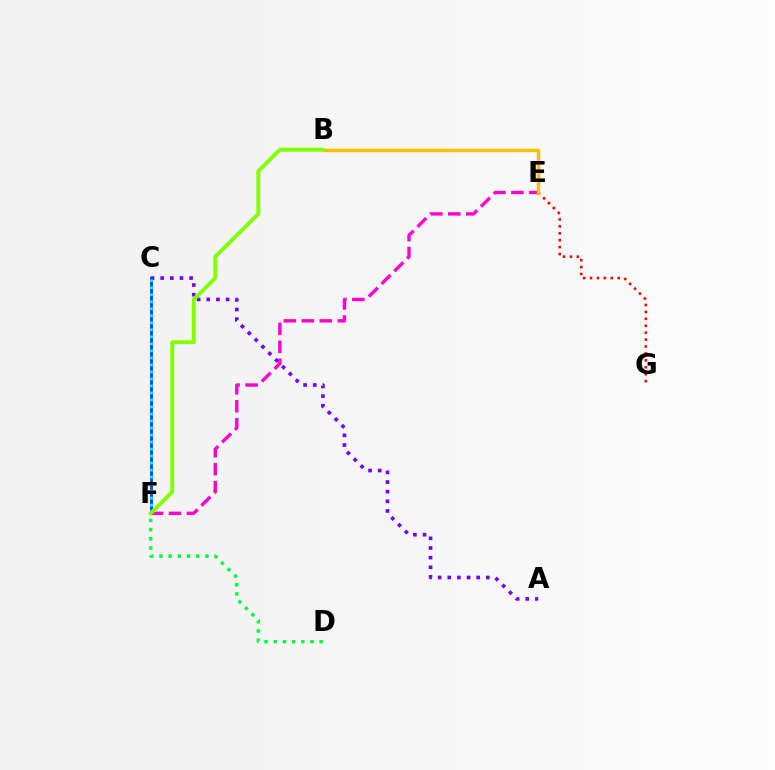{('E', 'F'): [{'color': '#ff00cf', 'line_style': 'dashed', 'thickness': 2.44}], ('D', 'F'): [{'color': '#00ff39', 'line_style': 'dotted', 'thickness': 2.5}], ('A', 'C'): [{'color': '#7200ff', 'line_style': 'dotted', 'thickness': 2.62}], ('E', 'G'): [{'color': '#ff0000', 'line_style': 'dotted', 'thickness': 1.88}], ('C', 'F'): [{'color': '#004bff', 'line_style': 'solid', 'thickness': 2.08}, {'color': '#00fff6', 'line_style': 'dotted', 'thickness': 1.91}], ('B', 'E'): [{'color': '#ffbd00', 'line_style': 'solid', 'thickness': 2.44}], ('B', 'F'): [{'color': '#84ff00', 'line_style': 'solid', 'thickness': 2.81}]}